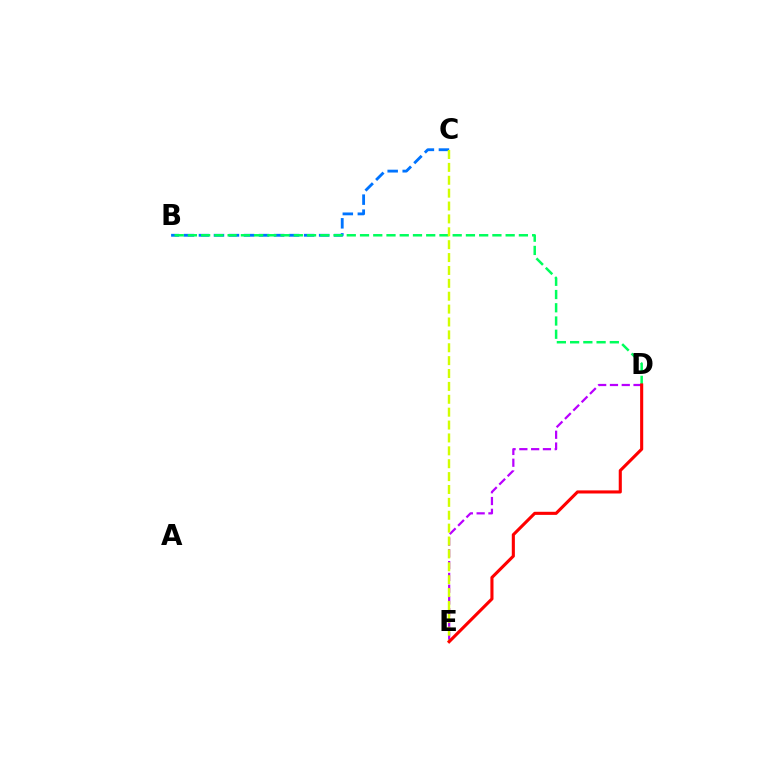{('B', 'C'): [{'color': '#0074ff', 'line_style': 'dashed', 'thickness': 2.04}], ('B', 'D'): [{'color': '#00ff5c', 'line_style': 'dashed', 'thickness': 1.8}], ('D', 'E'): [{'color': '#b900ff', 'line_style': 'dashed', 'thickness': 1.6}, {'color': '#ff0000', 'line_style': 'solid', 'thickness': 2.23}], ('C', 'E'): [{'color': '#d1ff00', 'line_style': 'dashed', 'thickness': 1.75}]}